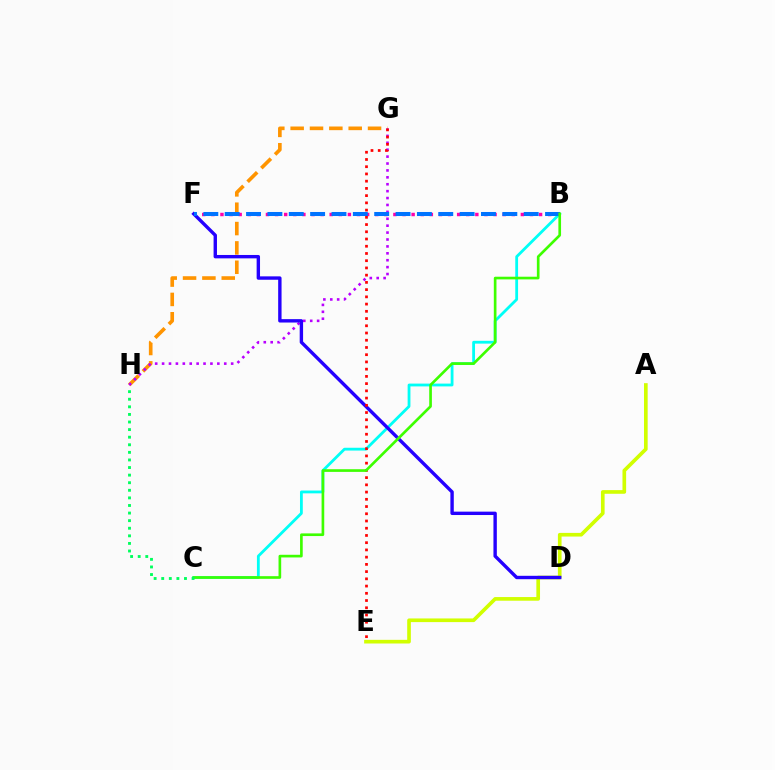{('G', 'H'): [{'color': '#ff9400', 'line_style': 'dashed', 'thickness': 2.63}, {'color': '#b900ff', 'line_style': 'dotted', 'thickness': 1.88}], ('B', 'F'): [{'color': '#ff00ac', 'line_style': 'dotted', 'thickness': 2.47}, {'color': '#0074ff', 'line_style': 'dashed', 'thickness': 2.9}], ('A', 'E'): [{'color': '#d1ff00', 'line_style': 'solid', 'thickness': 2.63}], ('B', 'C'): [{'color': '#00fff6', 'line_style': 'solid', 'thickness': 2.02}, {'color': '#3dff00', 'line_style': 'solid', 'thickness': 1.92}], ('D', 'F'): [{'color': '#2500ff', 'line_style': 'solid', 'thickness': 2.44}], ('E', 'G'): [{'color': '#ff0000', 'line_style': 'dotted', 'thickness': 1.96}], ('C', 'H'): [{'color': '#00ff5c', 'line_style': 'dotted', 'thickness': 2.06}]}